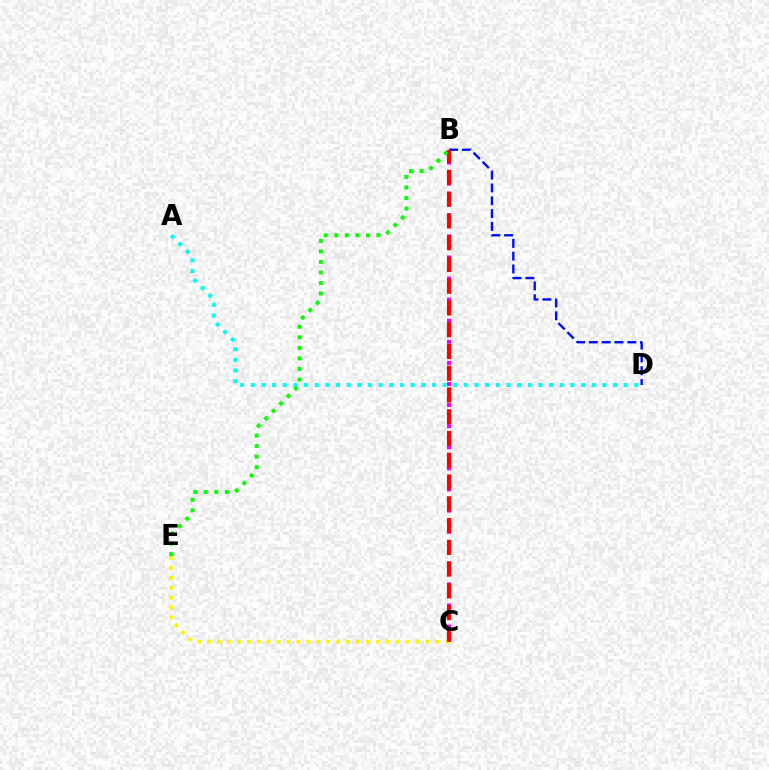{('C', 'E'): [{'color': '#fcf500', 'line_style': 'dotted', 'thickness': 2.69}], ('A', 'D'): [{'color': '#00fff6', 'line_style': 'dotted', 'thickness': 2.89}], ('B', 'D'): [{'color': '#0010ff', 'line_style': 'dashed', 'thickness': 1.74}], ('B', 'C'): [{'color': '#ee00ff', 'line_style': 'dotted', 'thickness': 2.87}, {'color': '#ff0000', 'line_style': 'dashed', 'thickness': 2.96}], ('B', 'E'): [{'color': '#08ff00', 'line_style': 'dotted', 'thickness': 2.86}]}